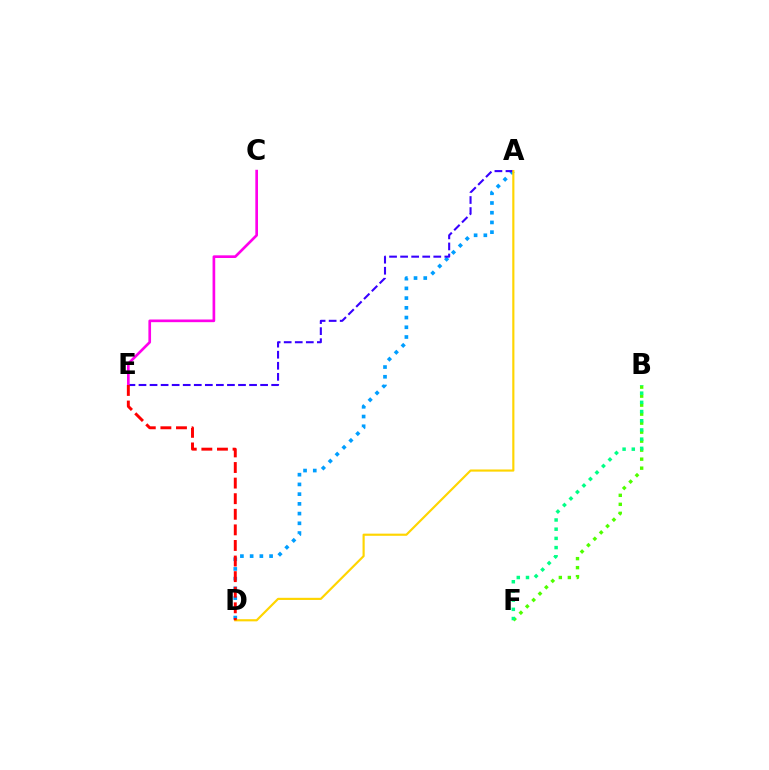{('A', 'D'): [{'color': '#009eff', 'line_style': 'dotted', 'thickness': 2.64}, {'color': '#ffd500', 'line_style': 'solid', 'thickness': 1.56}], ('A', 'E'): [{'color': '#3700ff', 'line_style': 'dashed', 'thickness': 1.5}], ('C', 'E'): [{'color': '#ff00ed', 'line_style': 'solid', 'thickness': 1.92}], ('B', 'F'): [{'color': '#4fff00', 'line_style': 'dotted', 'thickness': 2.45}, {'color': '#00ff86', 'line_style': 'dotted', 'thickness': 2.5}], ('D', 'E'): [{'color': '#ff0000', 'line_style': 'dashed', 'thickness': 2.12}]}